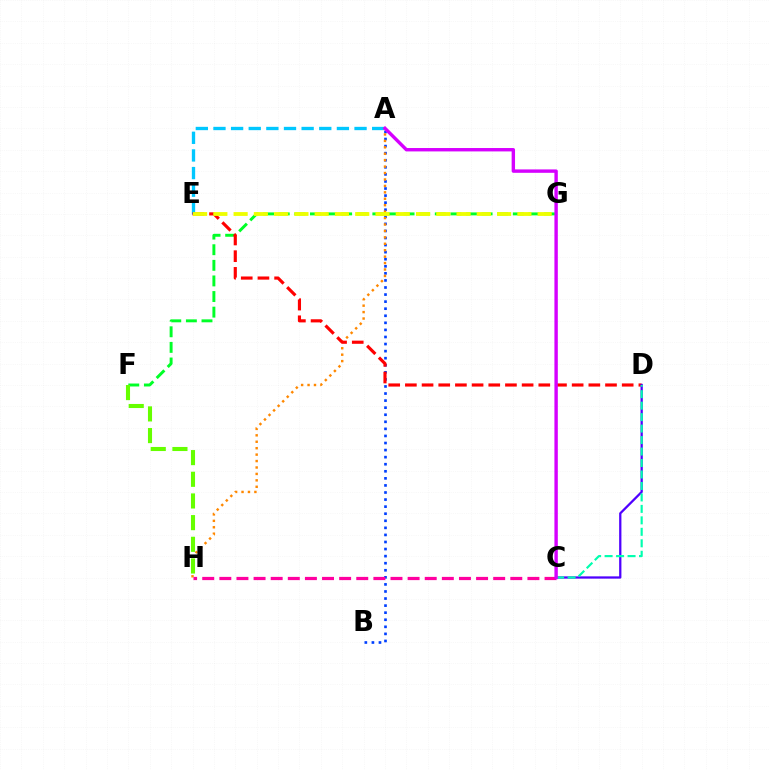{('A', 'E'): [{'color': '#00c7ff', 'line_style': 'dashed', 'thickness': 2.4}], ('F', 'G'): [{'color': '#00ff27', 'line_style': 'dashed', 'thickness': 2.12}], ('A', 'B'): [{'color': '#003fff', 'line_style': 'dotted', 'thickness': 1.92}], ('A', 'H'): [{'color': '#ff8800', 'line_style': 'dotted', 'thickness': 1.75}], ('D', 'E'): [{'color': '#ff0000', 'line_style': 'dashed', 'thickness': 2.27}], ('C', 'D'): [{'color': '#4f00ff', 'line_style': 'solid', 'thickness': 1.63}, {'color': '#00ffaf', 'line_style': 'dashed', 'thickness': 1.56}], ('F', 'H'): [{'color': '#66ff00', 'line_style': 'dashed', 'thickness': 2.94}], ('C', 'H'): [{'color': '#ff00a0', 'line_style': 'dashed', 'thickness': 2.33}], ('E', 'G'): [{'color': '#eeff00', 'line_style': 'dashed', 'thickness': 2.75}], ('A', 'C'): [{'color': '#d600ff', 'line_style': 'solid', 'thickness': 2.44}]}